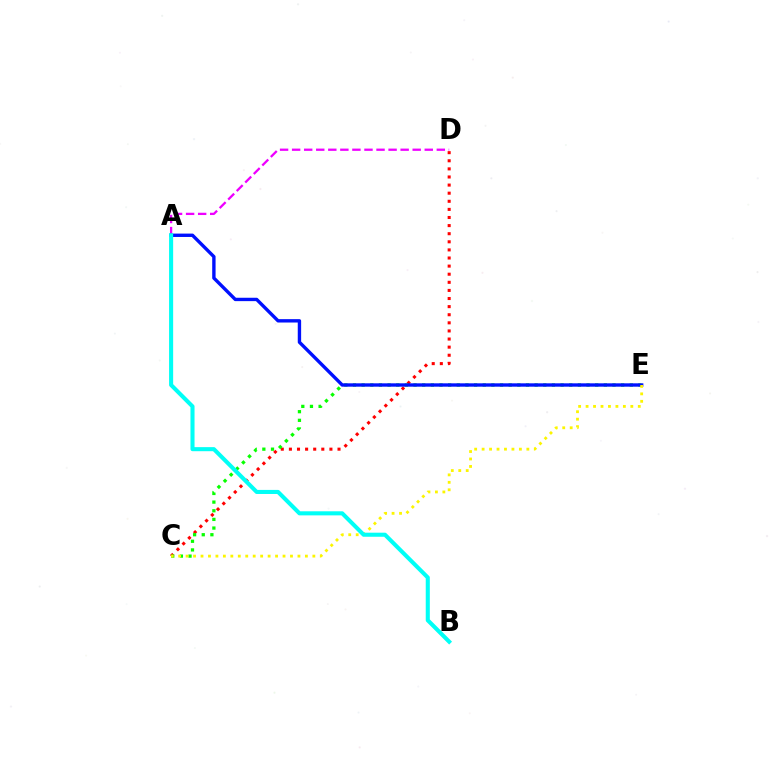{('C', 'D'): [{'color': '#ff0000', 'line_style': 'dotted', 'thickness': 2.2}], ('A', 'D'): [{'color': '#ee00ff', 'line_style': 'dashed', 'thickness': 1.64}], ('C', 'E'): [{'color': '#08ff00', 'line_style': 'dotted', 'thickness': 2.35}, {'color': '#fcf500', 'line_style': 'dotted', 'thickness': 2.03}], ('A', 'E'): [{'color': '#0010ff', 'line_style': 'solid', 'thickness': 2.43}], ('A', 'B'): [{'color': '#00fff6', 'line_style': 'solid', 'thickness': 2.93}]}